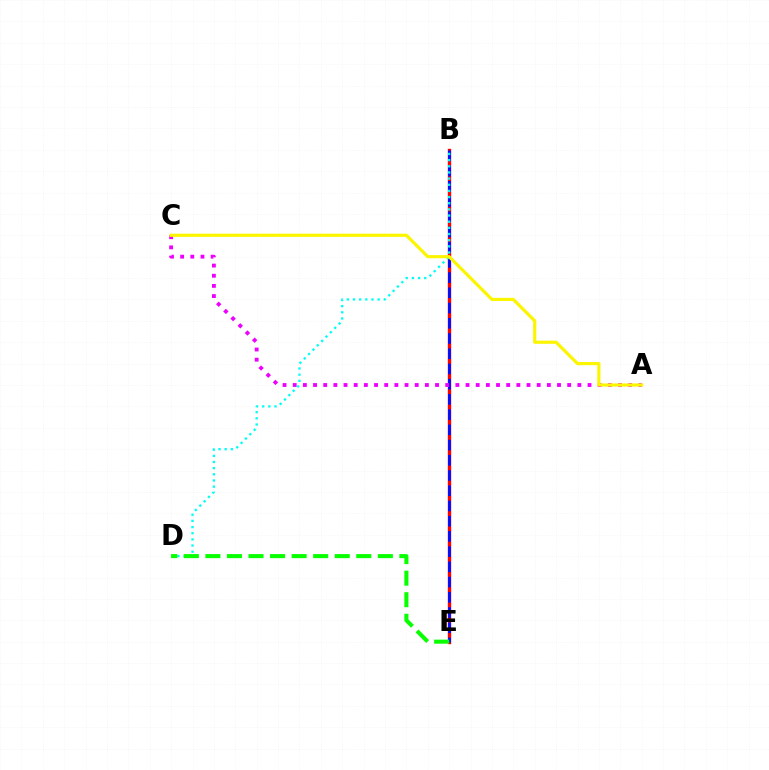{('B', 'E'): [{'color': '#ff0000', 'line_style': 'solid', 'thickness': 2.41}, {'color': '#0010ff', 'line_style': 'dashed', 'thickness': 2.07}], ('A', 'C'): [{'color': '#ee00ff', 'line_style': 'dotted', 'thickness': 2.76}, {'color': '#fcf500', 'line_style': 'solid', 'thickness': 2.28}], ('B', 'D'): [{'color': '#00fff6', 'line_style': 'dotted', 'thickness': 1.67}], ('D', 'E'): [{'color': '#08ff00', 'line_style': 'dashed', 'thickness': 2.93}]}